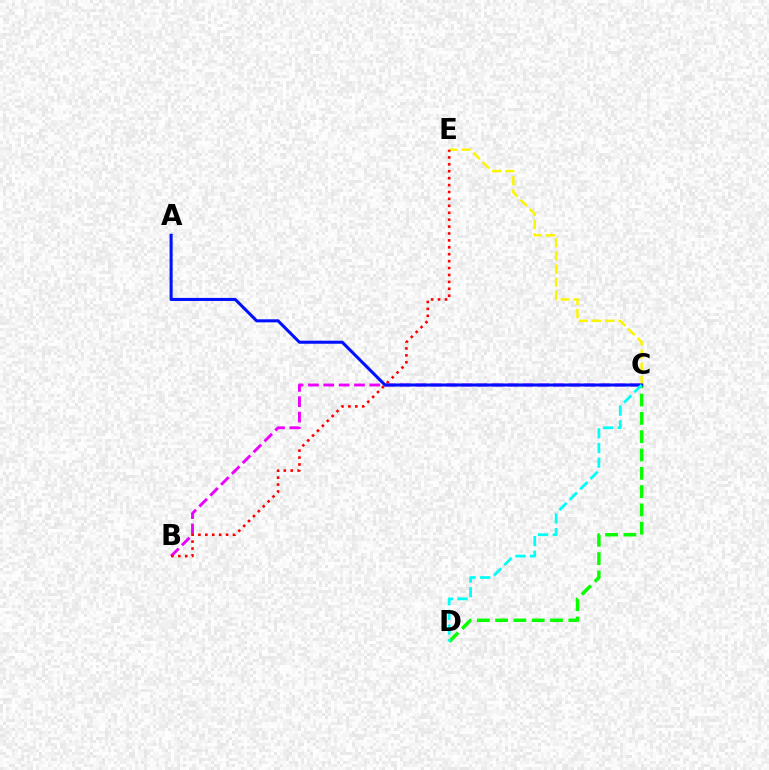{('B', 'C'): [{'color': '#ee00ff', 'line_style': 'dashed', 'thickness': 2.08}], ('C', 'E'): [{'color': '#fcf500', 'line_style': 'dashed', 'thickness': 1.79}], ('C', 'D'): [{'color': '#08ff00', 'line_style': 'dashed', 'thickness': 2.49}, {'color': '#00fff6', 'line_style': 'dashed', 'thickness': 2.0}], ('A', 'C'): [{'color': '#0010ff', 'line_style': 'solid', 'thickness': 2.2}], ('B', 'E'): [{'color': '#ff0000', 'line_style': 'dotted', 'thickness': 1.88}]}